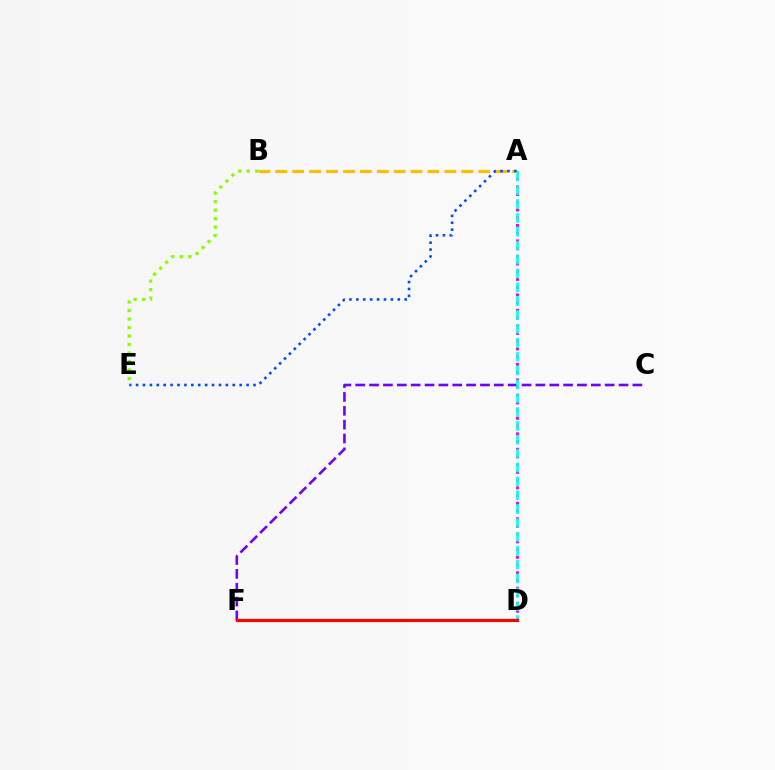{('A', 'D'): [{'color': '#ff00cf', 'line_style': 'dotted', 'thickness': 2.1}, {'color': '#00fff6', 'line_style': 'dashed', 'thickness': 1.88}], ('A', 'B'): [{'color': '#ffbd00', 'line_style': 'dashed', 'thickness': 2.3}], ('A', 'E'): [{'color': '#004bff', 'line_style': 'dotted', 'thickness': 1.88}], ('D', 'F'): [{'color': '#00ff39', 'line_style': 'solid', 'thickness': 1.56}, {'color': '#ff0000', 'line_style': 'solid', 'thickness': 2.26}], ('C', 'F'): [{'color': '#7200ff', 'line_style': 'dashed', 'thickness': 1.88}], ('B', 'E'): [{'color': '#84ff00', 'line_style': 'dotted', 'thickness': 2.31}]}